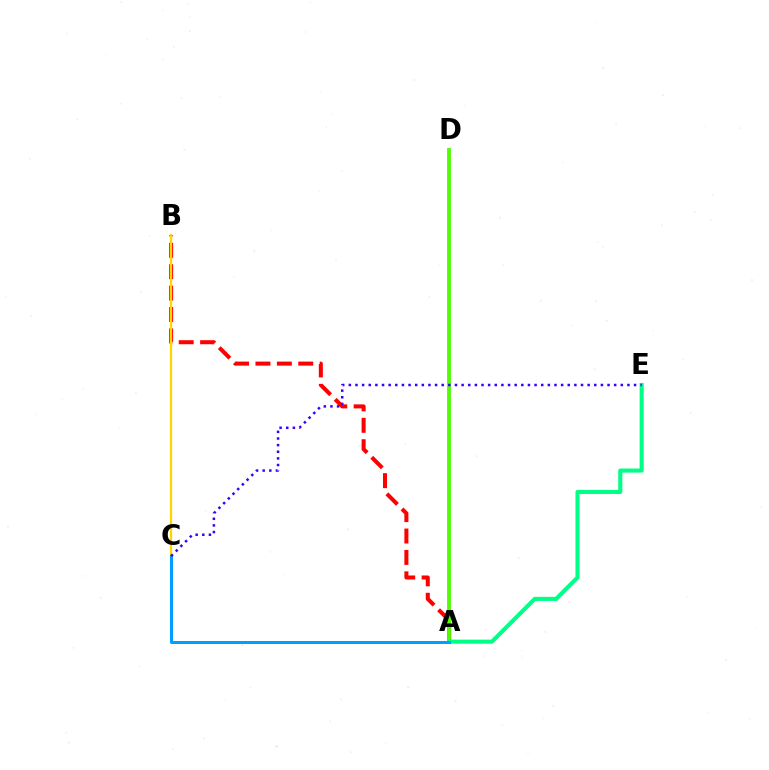{('A', 'D'): [{'color': '#ff00ed', 'line_style': 'solid', 'thickness': 1.78}, {'color': '#4fff00', 'line_style': 'solid', 'thickness': 2.71}], ('A', 'B'): [{'color': '#ff0000', 'line_style': 'dashed', 'thickness': 2.91}], ('B', 'C'): [{'color': '#ffd500', 'line_style': 'solid', 'thickness': 1.63}], ('A', 'E'): [{'color': '#00ff86', 'line_style': 'solid', 'thickness': 2.94}], ('A', 'C'): [{'color': '#009eff', 'line_style': 'solid', 'thickness': 2.15}], ('C', 'E'): [{'color': '#3700ff', 'line_style': 'dotted', 'thickness': 1.8}]}